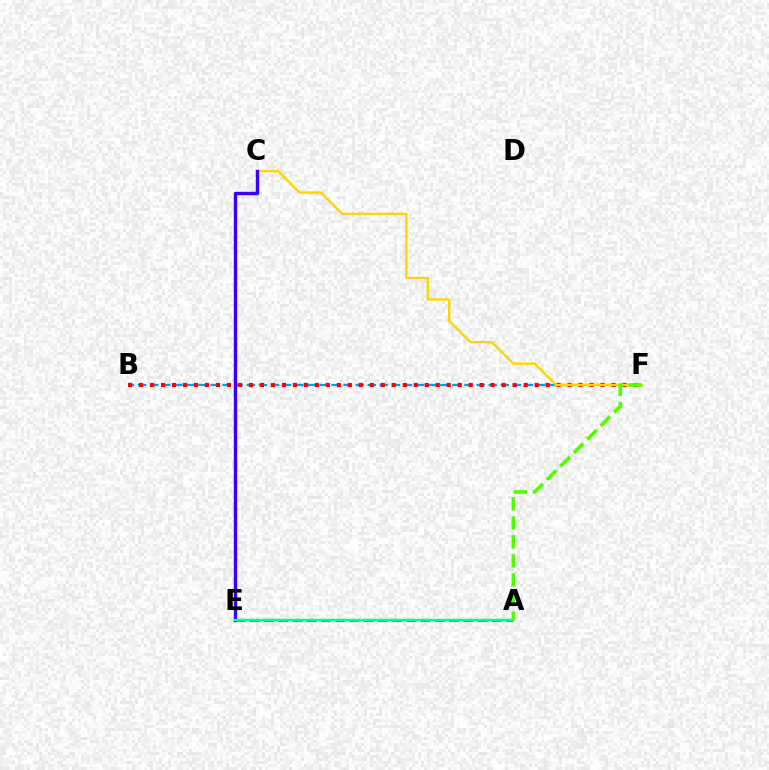{('B', 'F'): [{'color': '#009eff', 'line_style': 'dashed', 'thickness': 1.64}, {'color': '#ff0000', 'line_style': 'dotted', 'thickness': 2.99}], ('C', 'F'): [{'color': '#ffd500', 'line_style': 'solid', 'thickness': 1.72}], ('C', 'E'): [{'color': '#3700ff', 'line_style': 'solid', 'thickness': 2.45}], ('A', 'E'): [{'color': '#ff00ed', 'line_style': 'dashed', 'thickness': 1.93}, {'color': '#00ff86', 'line_style': 'solid', 'thickness': 1.78}], ('A', 'F'): [{'color': '#4fff00', 'line_style': 'dashed', 'thickness': 2.59}]}